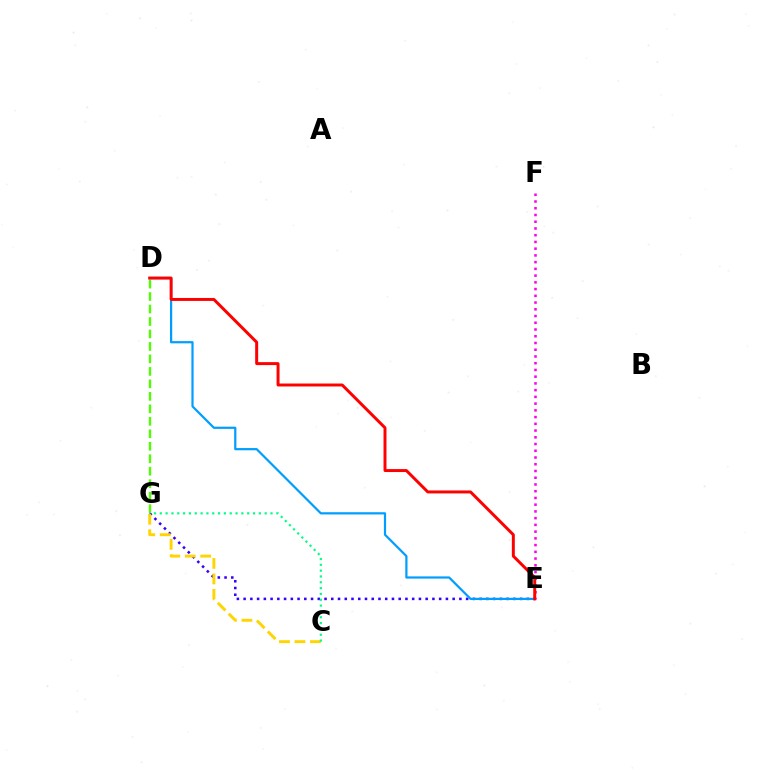{('E', 'F'): [{'color': '#ff00ed', 'line_style': 'dotted', 'thickness': 1.83}], ('E', 'G'): [{'color': '#3700ff', 'line_style': 'dotted', 'thickness': 1.83}], ('C', 'G'): [{'color': '#ffd500', 'line_style': 'dashed', 'thickness': 2.1}, {'color': '#00ff86', 'line_style': 'dotted', 'thickness': 1.58}], ('D', 'E'): [{'color': '#009eff', 'line_style': 'solid', 'thickness': 1.59}, {'color': '#ff0000', 'line_style': 'solid', 'thickness': 2.13}], ('D', 'G'): [{'color': '#4fff00', 'line_style': 'dashed', 'thickness': 1.69}]}